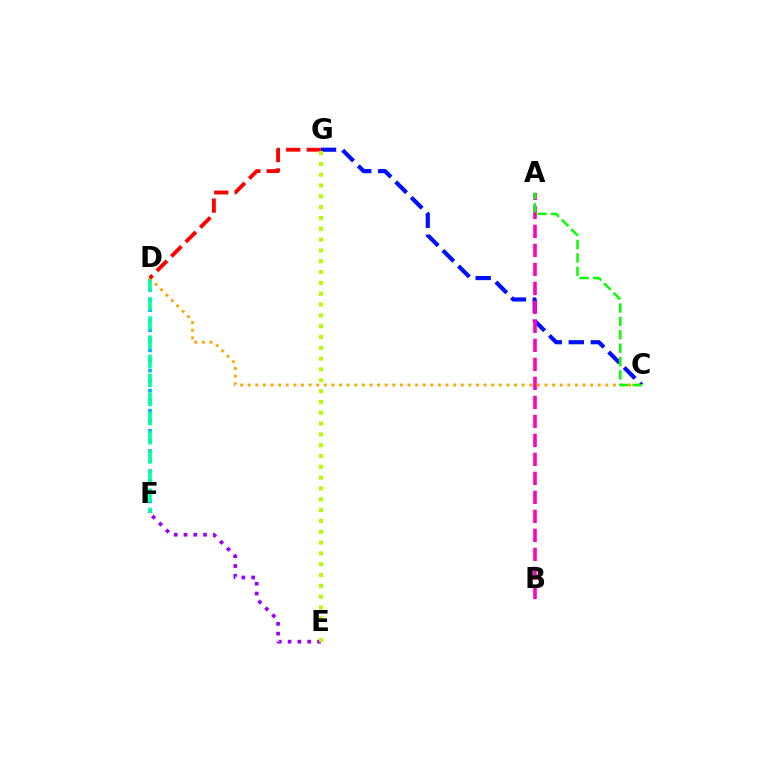{('E', 'F'): [{'color': '#9b00ff', 'line_style': 'dotted', 'thickness': 2.66}], ('C', 'G'): [{'color': '#0010ff', 'line_style': 'dashed', 'thickness': 2.99}], ('A', 'B'): [{'color': '#ff00bd', 'line_style': 'dashed', 'thickness': 2.58}], ('D', 'F'): [{'color': '#00b5ff', 'line_style': 'dotted', 'thickness': 2.73}, {'color': '#00ff9d', 'line_style': 'dashed', 'thickness': 2.6}], ('C', 'D'): [{'color': '#ffa500', 'line_style': 'dotted', 'thickness': 2.07}], ('A', 'C'): [{'color': '#08ff00', 'line_style': 'dashed', 'thickness': 1.82}], ('D', 'G'): [{'color': '#ff0000', 'line_style': 'dashed', 'thickness': 2.78}], ('E', 'G'): [{'color': '#b3ff00', 'line_style': 'dotted', 'thickness': 2.94}]}